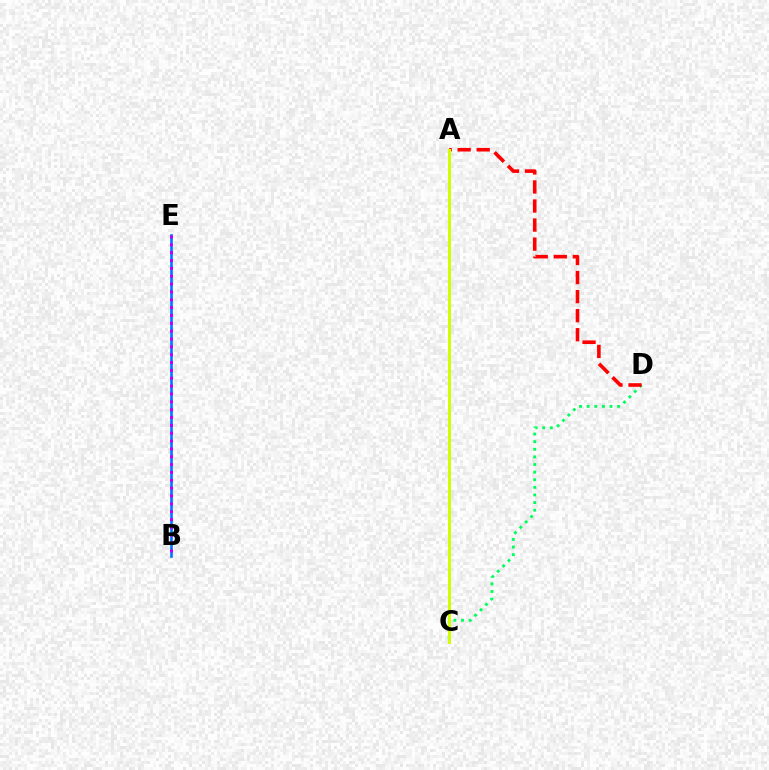{('C', 'D'): [{'color': '#00ff5c', 'line_style': 'dotted', 'thickness': 2.07}], ('A', 'D'): [{'color': '#ff0000', 'line_style': 'dashed', 'thickness': 2.59}], ('A', 'C'): [{'color': '#d1ff00', 'line_style': 'solid', 'thickness': 2.13}], ('B', 'E'): [{'color': '#0074ff', 'line_style': 'solid', 'thickness': 1.88}, {'color': '#b900ff', 'line_style': 'dotted', 'thickness': 2.13}]}